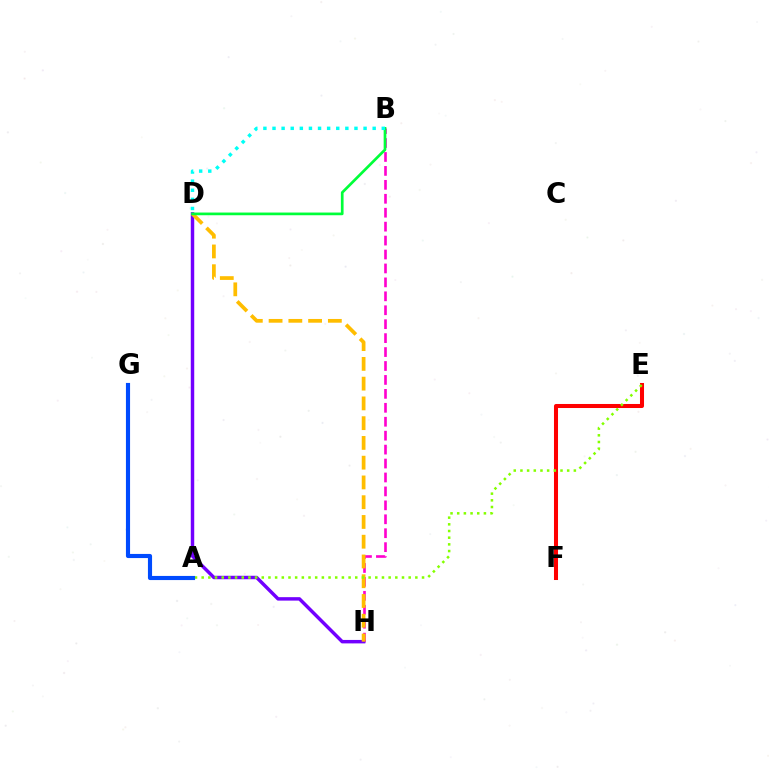{('B', 'H'): [{'color': '#ff00cf', 'line_style': 'dashed', 'thickness': 1.89}], ('D', 'H'): [{'color': '#7200ff', 'line_style': 'solid', 'thickness': 2.49}, {'color': '#ffbd00', 'line_style': 'dashed', 'thickness': 2.68}], ('E', 'F'): [{'color': '#ff0000', 'line_style': 'solid', 'thickness': 2.91}], ('A', 'E'): [{'color': '#84ff00', 'line_style': 'dotted', 'thickness': 1.81}], ('B', 'D'): [{'color': '#00ff39', 'line_style': 'solid', 'thickness': 1.94}, {'color': '#00fff6', 'line_style': 'dotted', 'thickness': 2.47}], ('A', 'G'): [{'color': '#004bff', 'line_style': 'solid', 'thickness': 2.98}]}